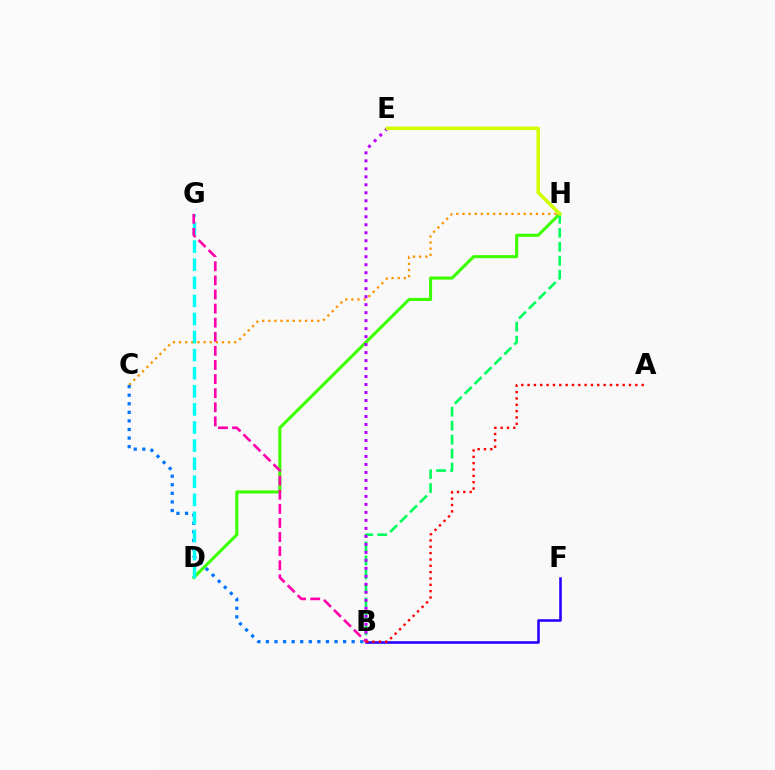{('C', 'H'): [{'color': '#ff9400', 'line_style': 'dotted', 'thickness': 1.66}], ('D', 'H'): [{'color': '#3dff00', 'line_style': 'solid', 'thickness': 2.22}], ('B', 'F'): [{'color': '#2500ff', 'line_style': 'solid', 'thickness': 1.84}], ('B', 'C'): [{'color': '#0074ff', 'line_style': 'dotted', 'thickness': 2.33}], ('B', 'H'): [{'color': '#00ff5c', 'line_style': 'dashed', 'thickness': 1.9}], ('B', 'E'): [{'color': '#b900ff', 'line_style': 'dotted', 'thickness': 2.17}], ('D', 'G'): [{'color': '#00fff6', 'line_style': 'dashed', 'thickness': 2.46}], ('E', 'H'): [{'color': '#d1ff00', 'line_style': 'solid', 'thickness': 2.53}], ('B', 'G'): [{'color': '#ff00ac', 'line_style': 'dashed', 'thickness': 1.92}], ('A', 'B'): [{'color': '#ff0000', 'line_style': 'dotted', 'thickness': 1.72}]}